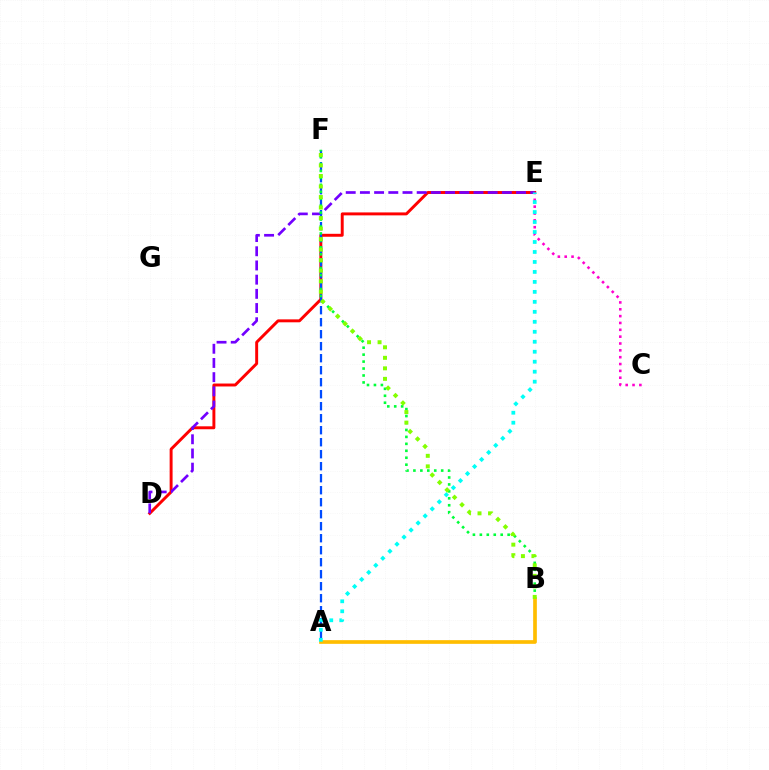{('D', 'E'): [{'color': '#ff0000', 'line_style': 'solid', 'thickness': 2.12}, {'color': '#7200ff', 'line_style': 'dashed', 'thickness': 1.93}], ('C', 'E'): [{'color': '#ff00cf', 'line_style': 'dotted', 'thickness': 1.86}], ('A', 'F'): [{'color': '#004bff', 'line_style': 'dashed', 'thickness': 1.63}], ('B', 'F'): [{'color': '#00ff39', 'line_style': 'dotted', 'thickness': 1.89}, {'color': '#84ff00', 'line_style': 'dotted', 'thickness': 2.86}], ('A', 'B'): [{'color': '#ffbd00', 'line_style': 'solid', 'thickness': 2.65}], ('A', 'E'): [{'color': '#00fff6', 'line_style': 'dotted', 'thickness': 2.71}]}